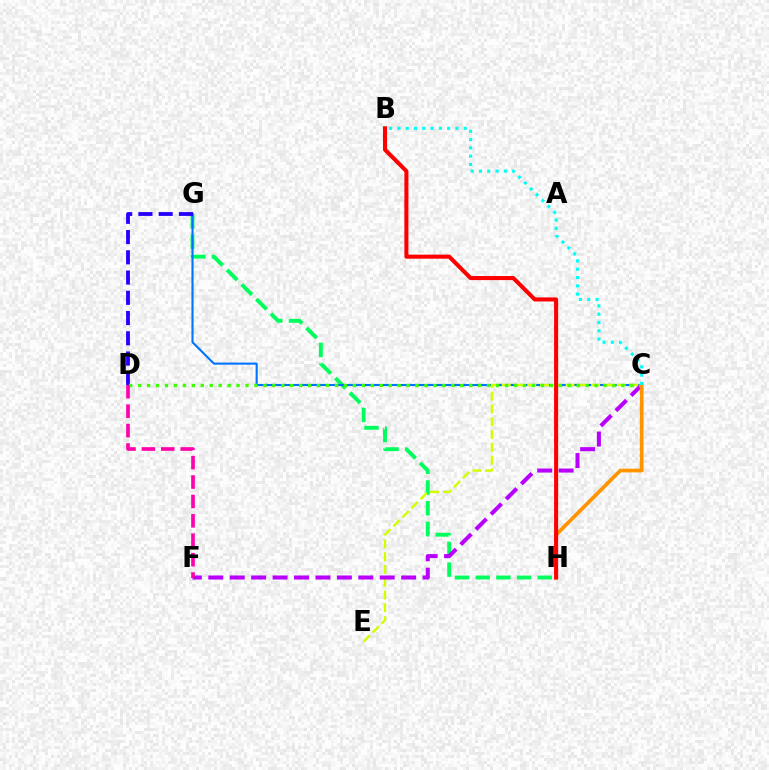{('G', 'H'): [{'color': '#00ff5c', 'line_style': 'dashed', 'thickness': 2.81}], ('C', 'G'): [{'color': '#0074ff', 'line_style': 'solid', 'thickness': 1.53}], ('D', 'G'): [{'color': '#2500ff', 'line_style': 'dashed', 'thickness': 2.75}], ('C', 'E'): [{'color': '#d1ff00', 'line_style': 'dashed', 'thickness': 1.73}], ('C', 'F'): [{'color': '#b900ff', 'line_style': 'dashed', 'thickness': 2.91}], ('C', 'D'): [{'color': '#3dff00', 'line_style': 'dotted', 'thickness': 2.43}], ('C', 'H'): [{'color': '#ff9400', 'line_style': 'solid', 'thickness': 2.65}], ('D', 'F'): [{'color': '#ff00ac', 'line_style': 'dashed', 'thickness': 2.64}], ('B', 'C'): [{'color': '#00fff6', 'line_style': 'dotted', 'thickness': 2.25}], ('B', 'H'): [{'color': '#ff0000', 'line_style': 'solid', 'thickness': 2.92}]}